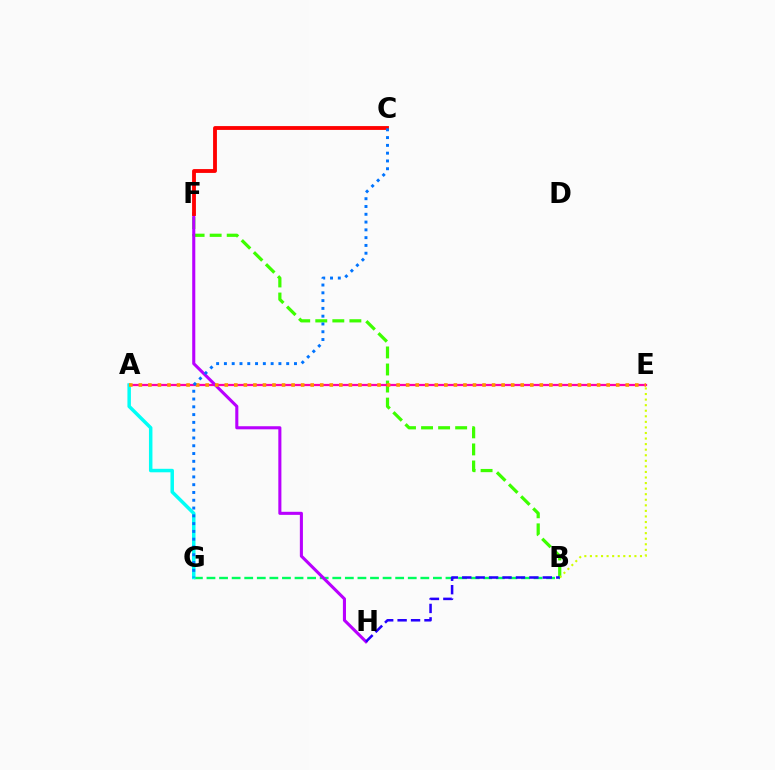{('B', 'F'): [{'color': '#3dff00', 'line_style': 'dashed', 'thickness': 2.32}], ('A', 'E'): [{'color': '#ff00ac', 'line_style': 'solid', 'thickness': 1.61}, {'color': '#ff9400', 'line_style': 'dotted', 'thickness': 2.59}], ('B', 'G'): [{'color': '#00ff5c', 'line_style': 'dashed', 'thickness': 1.71}], ('F', 'H'): [{'color': '#b900ff', 'line_style': 'solid', 'thickness': 2.22}], ('A', 'G'): [{'color': '#00fff6', 'line_style': 'solid', 'thickness': 2.51}], ('C', 'F'): [{'color': '#ff0000', 'line_style': 'solid', 'thickness': 2.76}], ('C', 'G'): [{'color': '#0074ff', 'line_style': 'dotted', 'thickness': 2.12}], ('B', 'E'): [{'color': '#d1ff00', 'line_style': 'dotted', 'thickness': 1.51}], ('B', 'H'): [{'color': '#2500ff', 'line_style': 'dashed', 'thickness': 1.82}]}